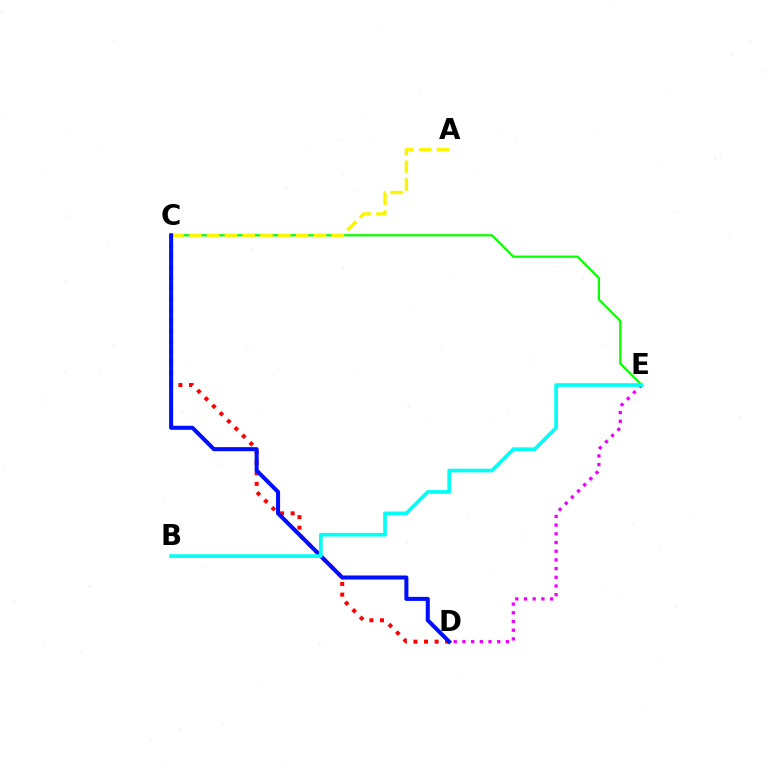{('C', 'D'): [{'color': '#ff0000', 'line_style': 'dotted', 'thickness': 2.87}, {'color': '#0010ff', 'line_style': 'solid', 'thickness': 2.92}], ('D', 'E'): [{'color': '#ee00ff', 'line_style': 'dotted', 'thickness': 2.36}], ('C', 'E'): [{'color': '#08ff00', 'line_style': 'solid', 'thickness': 1.6}], ('A', 'C'): [{'color': '#fcf500', 'line_style': 'dashed', 'thickness': 2.42}], ('B', 'E'): [{'color': '#00fff6', 'line_style': 'solid', 'thickness': 2.63}]}